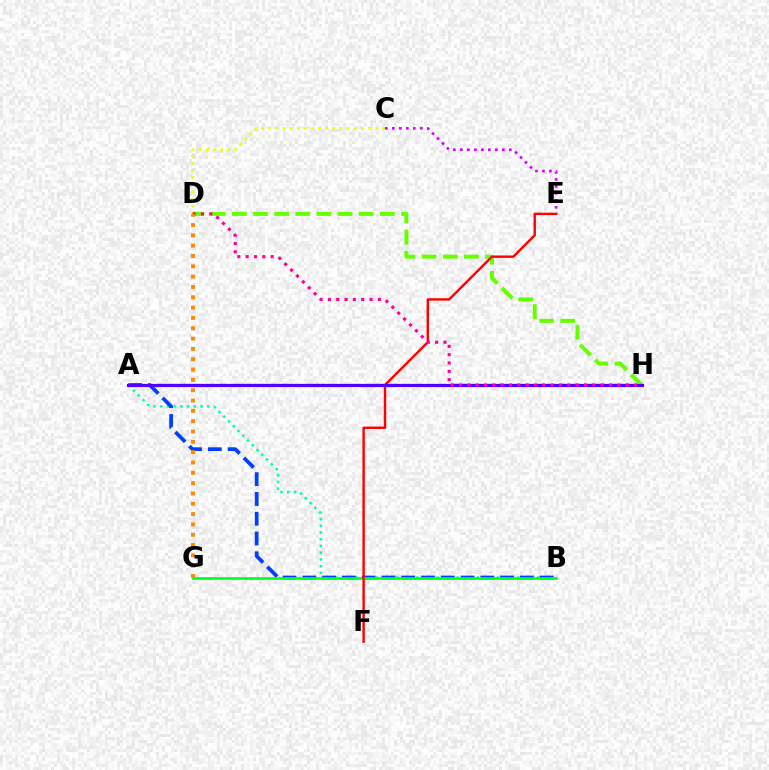{('A', 'B'): [{'color': '#00ffaf', 'line_style': 'dotted', 'thickness': 1.83}, {'color': '#003fff', 'line_style': 'dashed', 'thickness': 2.69}], ('A', 'H'): [{'color': '#00c7ff', 'line_style': 'dashed', 'thickness': 1.66}, {'color': '#4f00ff', 'line_style': 'solid', 'thickness': 2.3}], ('D', 'H'): [{'color': '#66ff00', 'line_style': 'dashed', 'thickness': 2.87}, {'color': '#ff00a0', 'line_style': 'dotted', 'thickness': 2.26}], ('C', 'D'): [{'color': '#eeff00', 'line_style': 'dotted', 'thickness': 1.93}], ('C', 'E'): [{'color': '#d600ff', 'line_style': 'dotted', 'thickness': 1.9}], ('B', 'G'): [{'color': '#00ff27', 'line_style': 'solid', 'thickness': 1.93}], ('E', 'F'): [{'color': '#ff0000', 'line_style': 'solid', 'thickness': 1.73}], ('D', 'G'): [{'color': '#ff8800', 'line_style': 'dotted', 'thickness': 2.81}]}